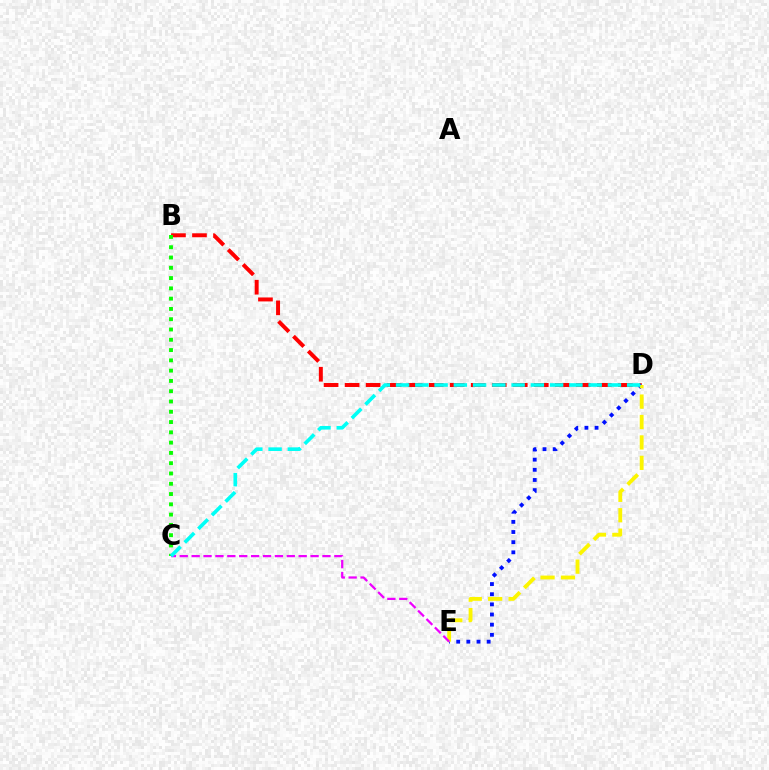{('B', 'D'): [{'color': '#ff0000', 'line_style': 'dashed', 'thickness': 2.86}], ('D', 'E'): [{'color': '#0010ff', 'line_style': 'dotted', 'thickness': 2.76}, {'color': '#fcf500', 'line_style': 'dashed', 'thickness': 2.77}], ('B', 'C'): [{'color': '#08ff00', 'line_style': 'dotted', 'thickness': 2.79}], ('C', 'E'): [{'color': '#ee00ff', 'line_style': 'dashed', 'thickness': 1.62}], ('C', 'D'): [{'color': '#00fff6', 'line_style': 'dashed', 'thickness': 2.62}]}